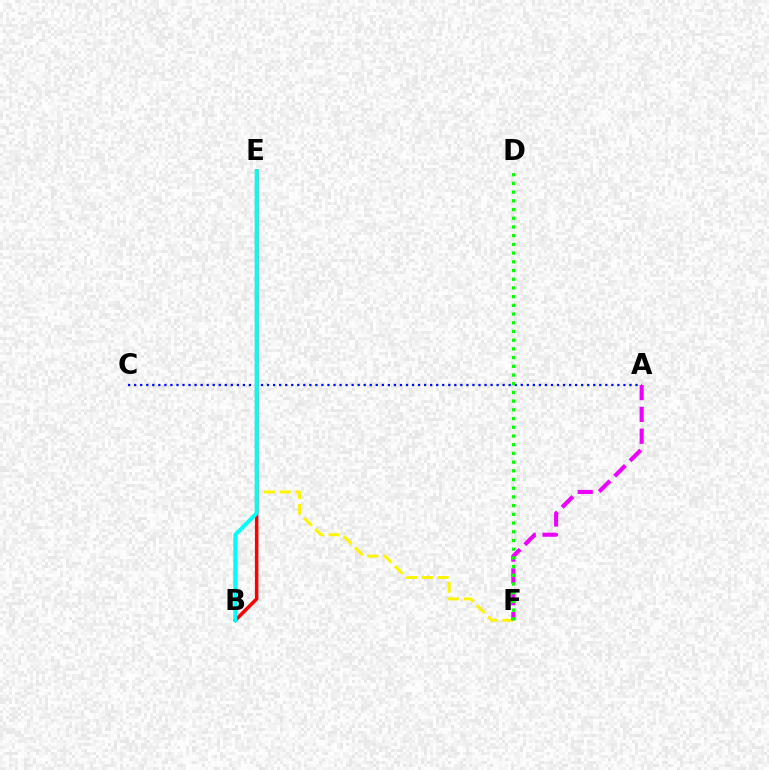{('E', 'F'): [{'color': '#fcf500', 'line_style': 'dashed', 'thickness': 2.15}], ('A', 'C'): [{'color': '#0010ff', 'line_style': 'dotted', 'thickness': 1.64}], ('A', 'F'): [{'color': '#ee00ff', 'line_style': 'dashed', 'thickness': 2.96}], ('B', 'E'): [{'color': '#ff0000', 'line_style': 'solid', 'thickness': 2.52}, {'color': '#00fff6', 'line_style': 'solid', 'thickness': 2.85}], ('D', 'F'): [{'color': '#08ff00', 'line_style': 'dotted', 'thickness': 2.37}]}